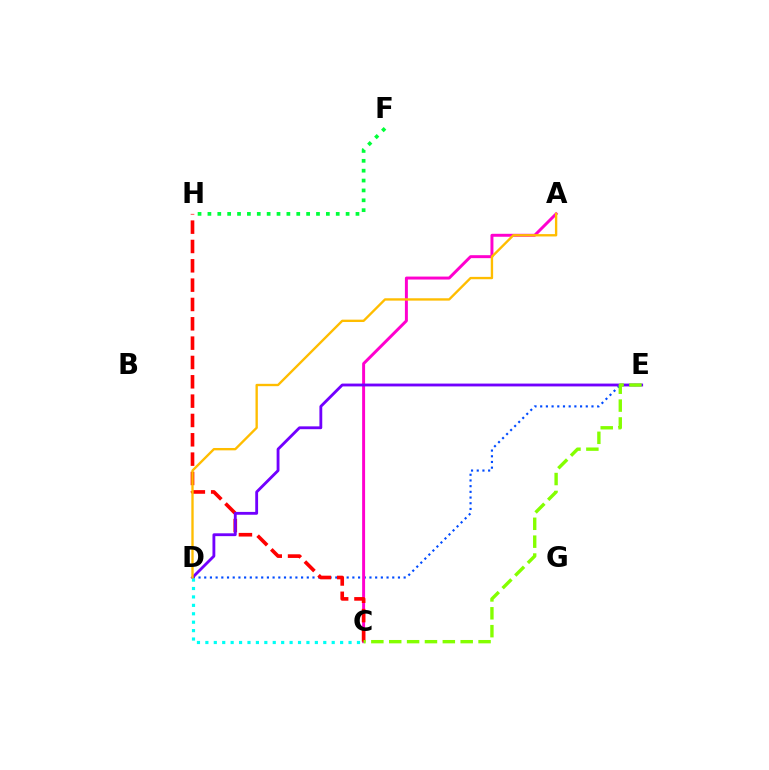{('D', 'E'): [{'color': '#004bff', 'line_style': 'dotted', 'thickness': 1.55}, {'color': '#7200ff', 'line_style': 'solid', 'thickness': 2.04}], ('A', 'C'): [{'color': '#ff00cf', 'line_style': 'solid', 'thickness': 2.13}], ('C', 'H'): [{'color': '#ff0000', 'line_style': 'dashed', 'thickness': 2.63}], ('A', 'D'): [{'color': '#ffbd00', 'line_style': 'solid', 'thickness': 1.7}], ('F', 'H'): [{'color': '#00ff39', 'line_style': 'dotted', 'thickness': 2.68}], ('C', 'D'): [{'color': '#00fff6', 'line_style': 'dotted', 'thickness': 2.29}], ('C', 'E'): [{'color': '#84ff00', 'line_style': 'dashed', 'thickness': 2.43}]}